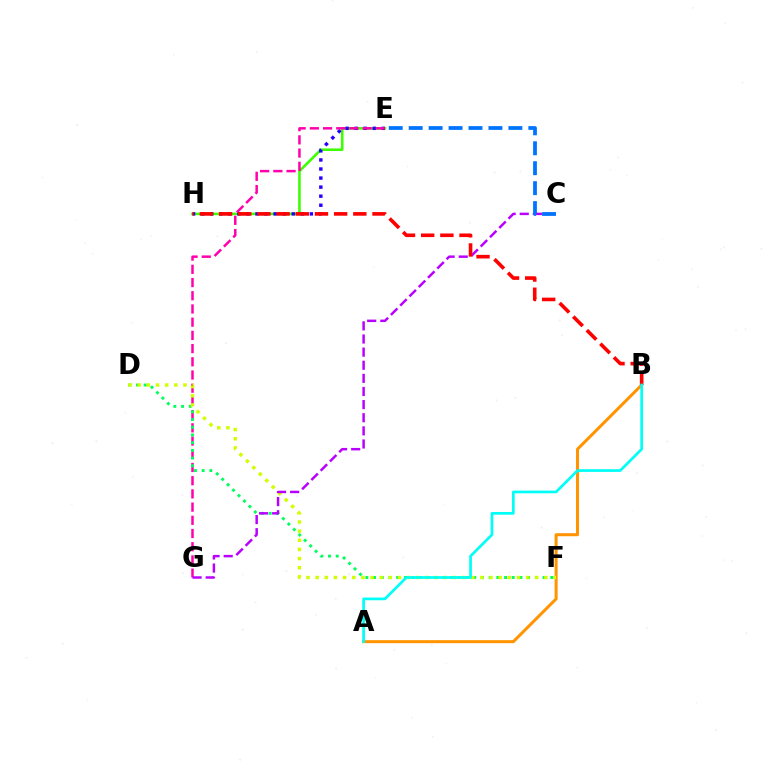{('E', 'H'): [{'color': '#3dff00', 'line_style': 'solid', 'thickness': 1.87}, {'color': '#2500ff', 'line_style': 'dotted', 'thickness': 2.46}], ('E', 'G'): [{'color': '#ff00ac', 'line_style': 'dashed', 'thickness': 1.79}], ('A', 'B'): [{'color': '#ff9400', 'line_style': 'solid', 'thickness': 2.17}, {'color': '#00fff6', 'line_style': 'solid', 'thickness': 1.95}], ('D', 'F'): [{'color': '#00ff5c', 'line_style': 'dotted', 'thickness': 2.09}, {'color': '#d1ff00', 'line_style': 'dotted', 'thickness': 2.49}], ('C', 'G'): [{'color': '#b900ff', 'line_style': 'dashed', 'thickness': 1.78}], ('C', 'E'): [{'color': '#0074ff', 'line_style': 'dashed', 'thickness': 2.71}], ('B', 'H'): [{'color': '#ff0000', 'line_style': 'dashed', 'thickness': 2.61}]}